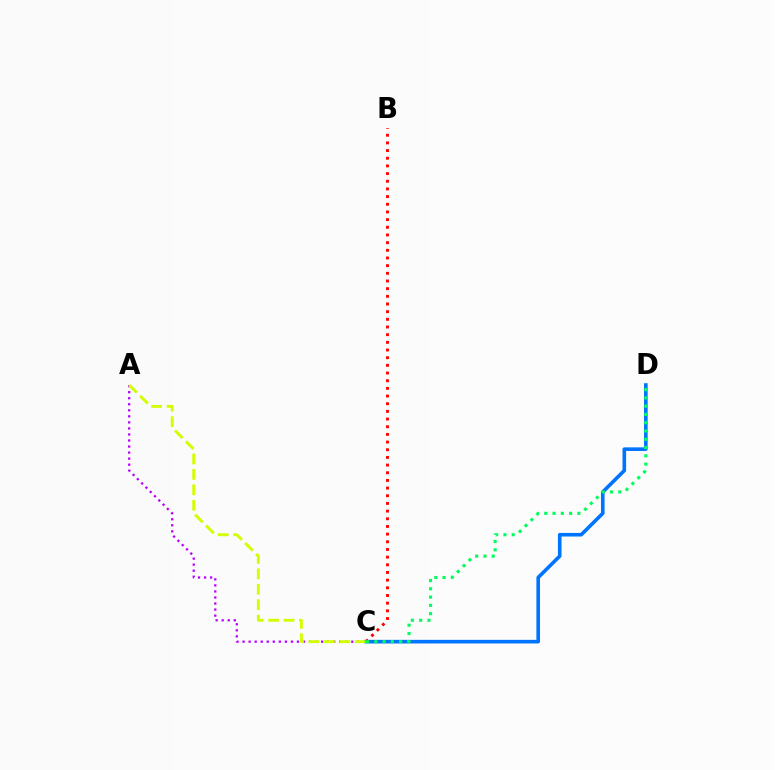{('A', 'C'): [{'color': '#b900ff', 'line_style': 'dotted', 'thickness': 1.64}, {'color': '#d1ff00', 'line_style': 'dashed', 'thickness': 2.1}], ('C', 'D'): [{'color': '#0074ff', 'line_style': 'solid', 'thickness': 2.6}, {'color': '#00ff5c', 'line_style': 'dotted', 'thickness': 2.25}], ('B', 'C'): [{'color': '#ff0000', 'line_style': 'dotted', 'thickness': 2.08}]}